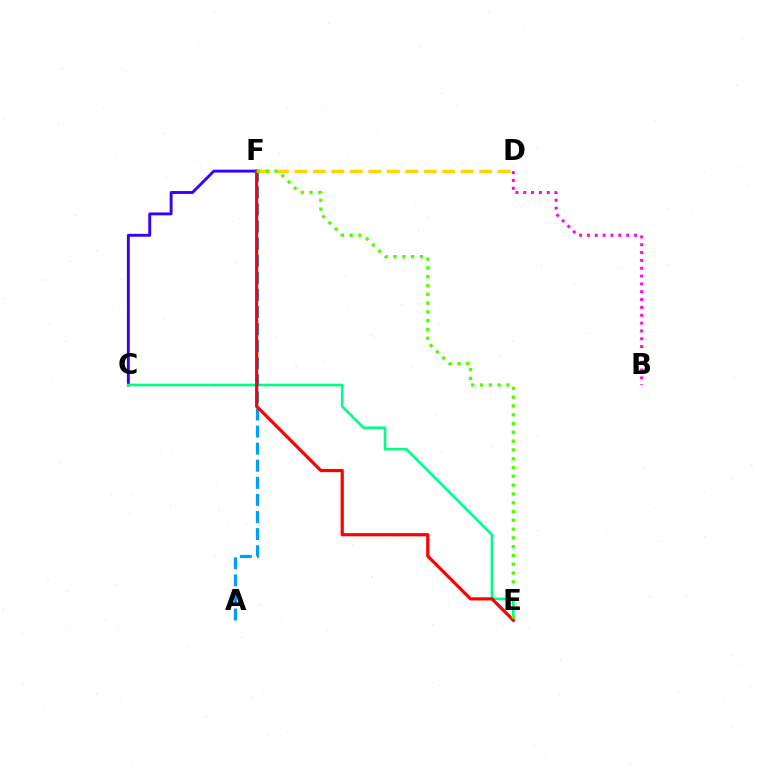{('C', 'F'): [{'color': '#3700ff', 'line_style': 'solid', 'thickness': 2.09}], ('C', 'E'): [{'color': '#00ff86', 'line_style': 'solid', 'thickness': 1.92}], ('A', 'F'): [{'color': '#009eff', 'line_style': 'dashed', 'thickness': 2.32}], ('E', 'F'): [{'color': '#ff0000', 'line_style': 'solid', 'thickness': 2.3}, {'color': '#4fff00', 'line_style': 'dotted', 'thickness': 2.39}], ('D', 'F'): [{'color': '#ffd500', 'line_style': 'dashed', 'thickness': 2.51}], ('B', 'D'): [{'color': '#ff00ed', 'line_style': 'dotted', 'thickness': 2.13}]}